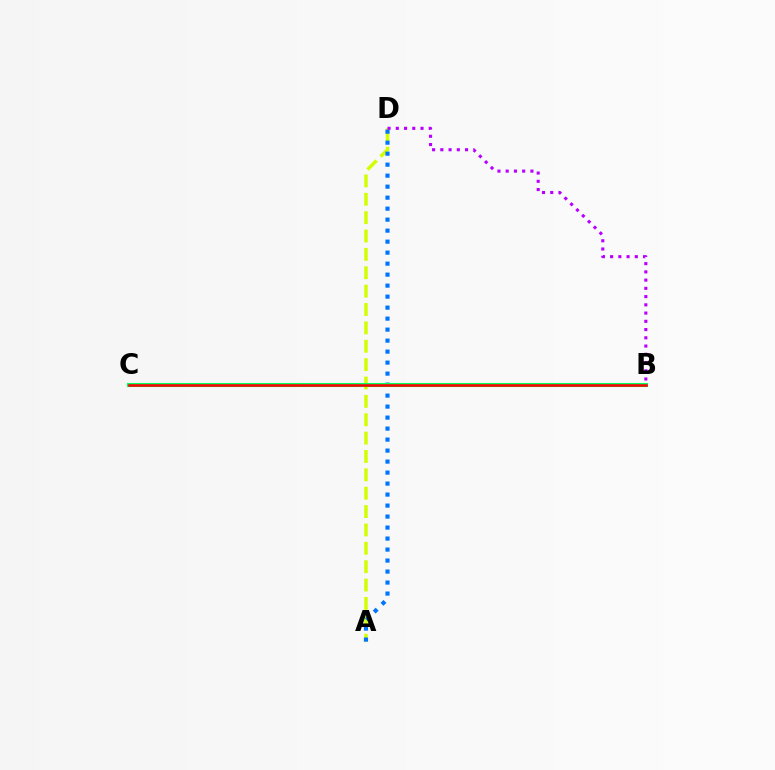{('A', 'D'): [{'color': '#d1ff00', 'line_style': 'dashed', 'thickness': 2.5}, {'color': '#0074ff', 'line_style': 'dotted', 'thickness': 2.99}], ('B', 'D'): [{'color': '#b900ff', 'line_style': 'dotted', 'thickness': 2.24}], ('B', 'C'): [{'color': '#00ff5c', 'line_style': 'solid', 'thickness': 2.94}, {'color': '#ff0000', 'line_style': 'solid', 'thickness': 1.82}]}